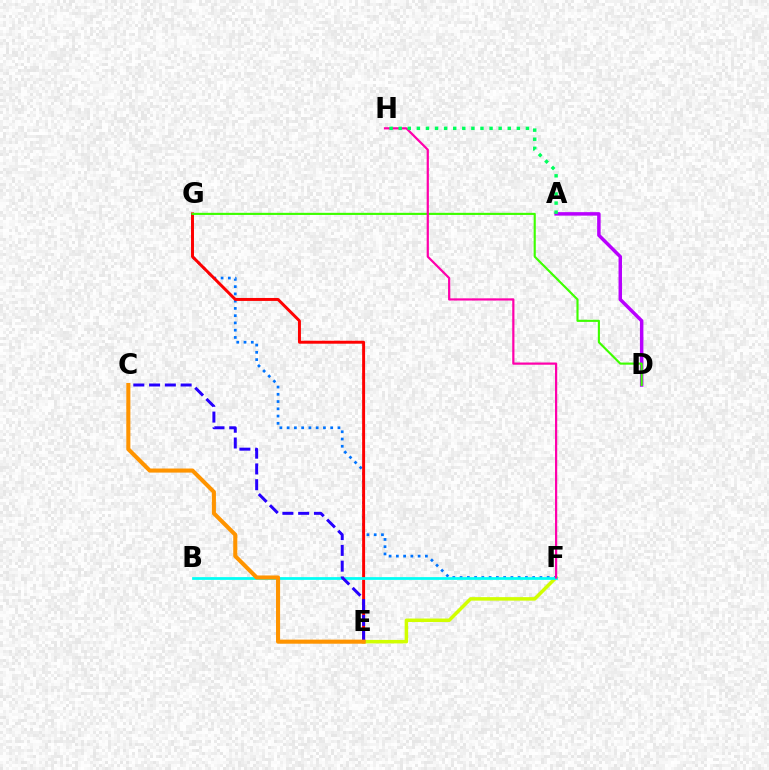{('E', 'F'): [{'color': '#d1ff00', 'line_style': 'solid', 'thickness': 2.52}], ('F', 'G'): [{'color': '#0074ff', 'line_style': 'dotted', 'thickness': 1.97}], ('E', 'G'): [{'color': '#ff0000', 'line_style': 'solid', 'thickness': 2.13}], ('A', 'D'): [{'color': '#b900ff', 'line_style': 'solid', 'thickness': 2.5}], ('B', 'F'): [{'color': '#00fff6', 'line_style': 'solid', 'thickness': 1.98}], ('C', 'E'): [{'color': '#2500ff', 'line_style': 'dashed', 'thickness': 2.14}, {'color': '#ff9400', 'line_style': 'solid', 'thickness': 2.94}], ('D', 'G'): [{'color': '#3dff00', 'line_style': 'solid', 'thickness': 1.53}], ('F', 'H'): [{'color': '#ff00ac', 'line_style': 'solid', 'thickness': 1.59}], ('A', 'H'): [{'color': '#00ff5c', 'line_style': 'dotted', 'thickness': 2.47}]}